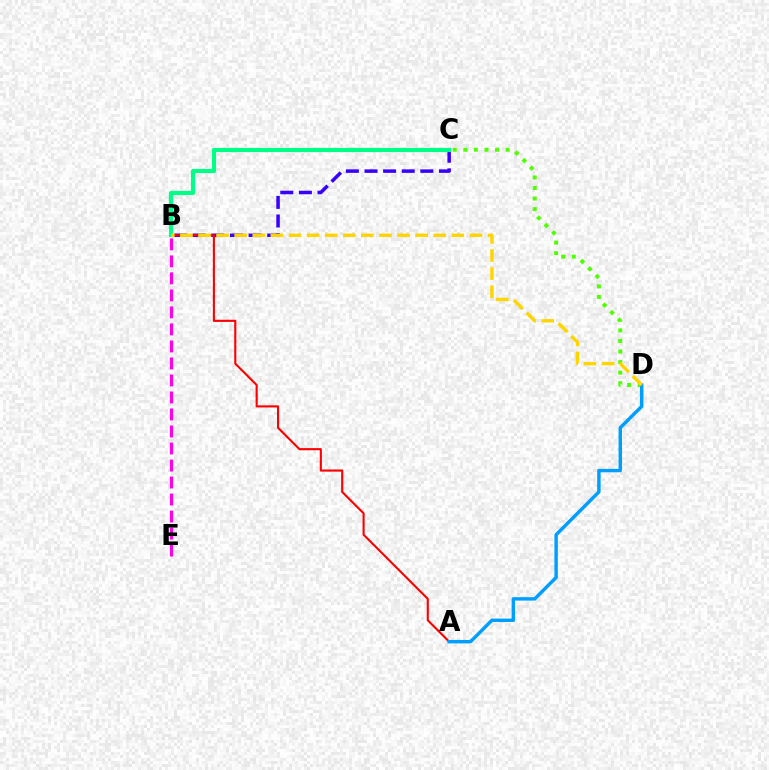{('C', 'D'): [{'color': '#4fff00', 'line_style': 'dotted', 'thickness': 2.87}], ('B', 'C'): [{'color': '#3700ff', 'line_style': 'dashed', 'thickness': 2.53}, {'color': '#00ff86', 'line_style': 'solid', 'thickness': 3.0}], ('A', 'B'): [{'color': '#ff0000', 'line_style': 'solid', 'thickness': 1.52}], ('A', 'D'): [{'color': '#009eff', 'line_style': 'solid', 'thickness': 2.46}], ('B', 'D'): [{'color': '#ffd500', 'line_style': 'dashed', 'thickness': 2.46}], ('B', 'E'): [{'color': '#ff00ed', 'line_style': 'dashed', 'thickness': 2.31}]}